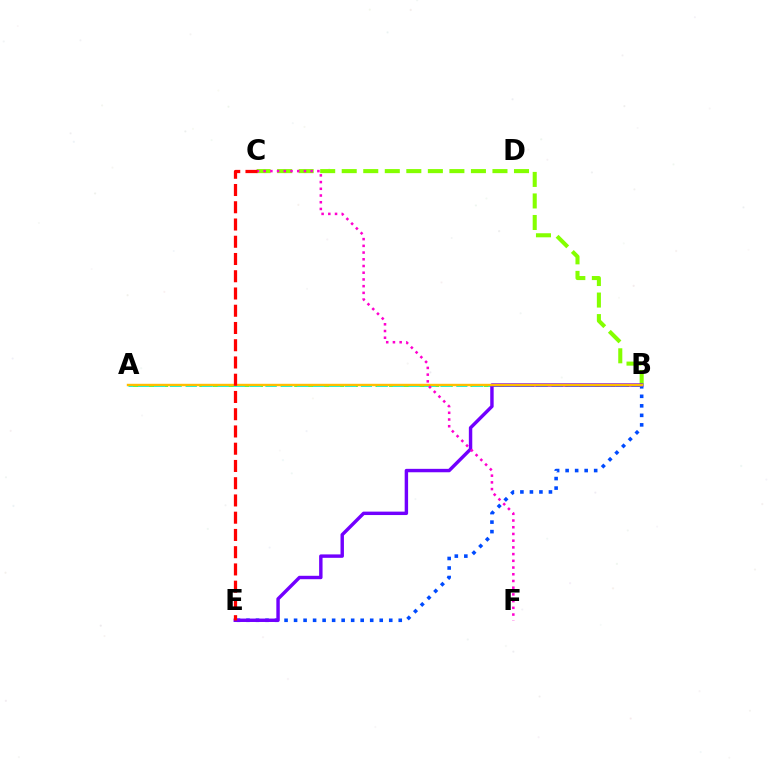{('B', 'C'): [{'color': '#84ff00', 'line_style': 'dashed', 'thickness': 2.93}], ('A', 'B'): [{'color': '#00ff39', 'line_style': 'dashed', 'thickness': 1.84}, {'color': '#00fff6', 'line_style': 'dashed', 'thickness': 2.16}, {'color': '#ffbd00', 'line_style': 'solid', 'thickness': 1.74}], ('B', 'E'): [{'color': '#004bff', 'line_style': 'dotted', 'thickness': 2.59}, {'color': '#7200ff', 'line_style': 'solid', 'thickness': 2.46}], ('C', 'F'): [{'color': '#ff00cf', 'line_style': 'dotted', 'thickness': 1.82}], ('C', 'E'): [{'color': '#ff0000', 'line_style': 'dashed', 'thickness': 2.34}]}